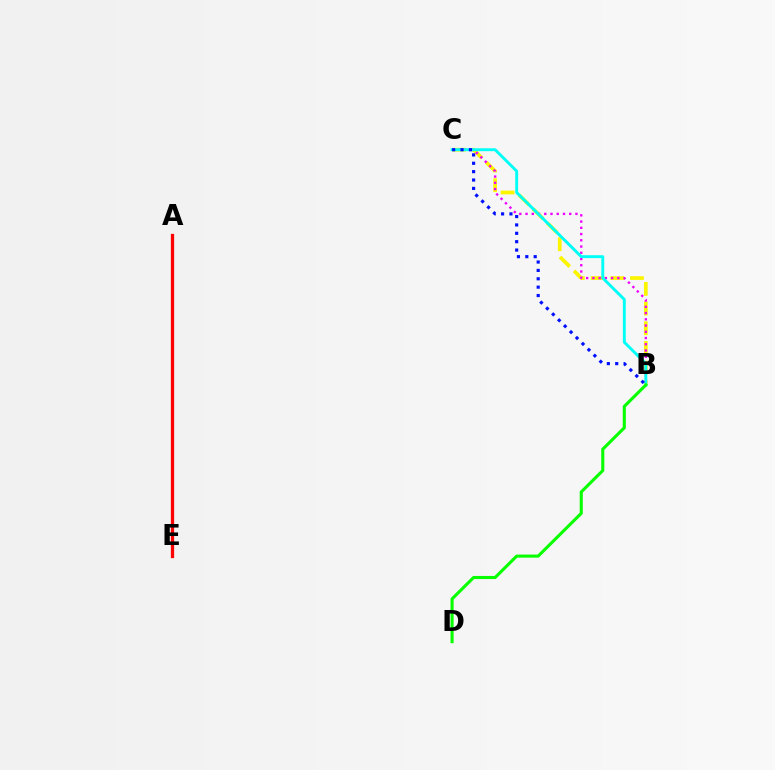{('B', 'C'): [{'color': '#fcf500', 'line_style': 'dashed', 'thickness': 2.68}, {'color': '#ee00ff', 'line_style': 'dotted', 'thickness': 1.7}, {'color': '#00fff6', 'line_style': 'solid', 'thickness': 2.09}, {'color': '#0010ff', 'line_style': 'dotted', 'thickness': 2.28}], ('A', 'E'): [{'color': '#ff0000', 'line_style': 'solid', 'thickness': 2.35}], ('B', 'D'): [{'color': '#08ff00', 'line_style': 'solid', 'thickness': 2.22}]}